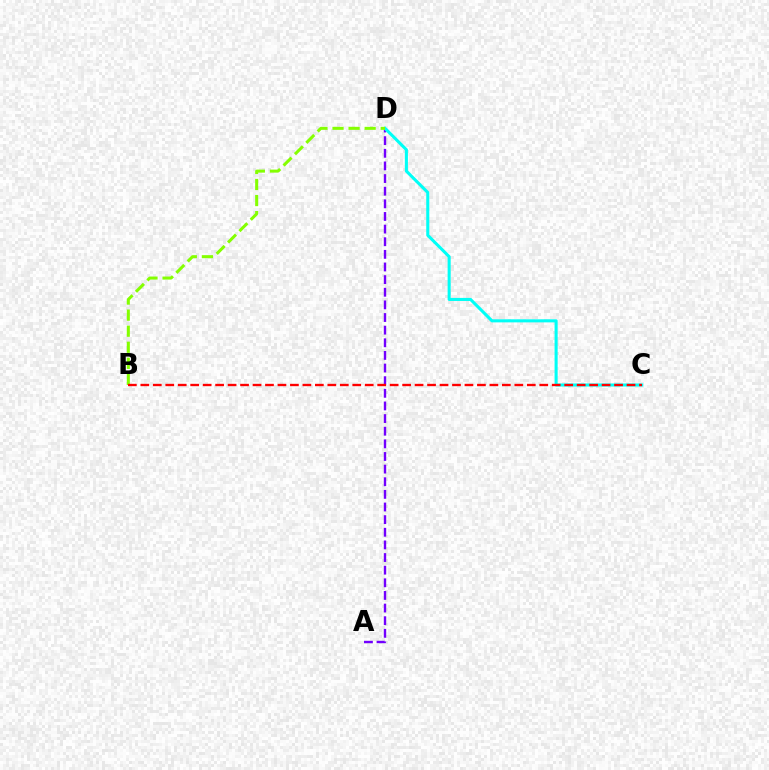{('A', 'D'): [{'color': '#7200ff', 'line_style': 'dashed', 'thickness': 1.72}], ('C', 'D'): [{'color': '#00fff6', 'line_style': 'solid', 'thickness': 2.21}], ('B', 'D'): [{'color': '#84ff00', 'line_style': 'dashed', 'thickness': 2.18}], ('B', 'C'): [{'color': '#ff0000', 'line_style': 'dashed', 'thickness': 1.69}]}